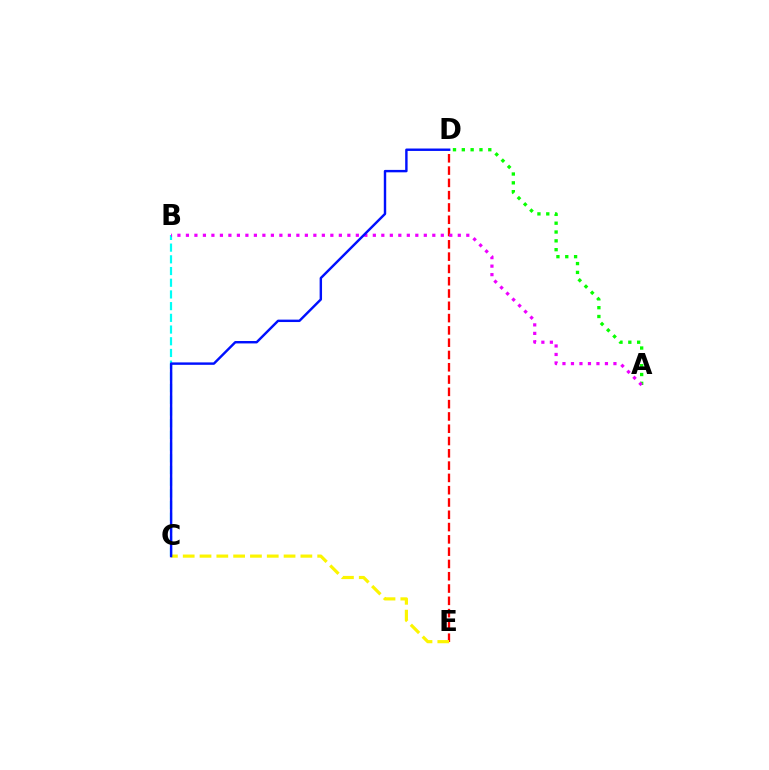{('B', 'C'): [{'color': '#00fff6', 'line_style': 'dashed', 'thickness': 1.59}], ('D', 'E'): [{'color': '#ff0000', 'line_style': 'dashed', 'thickness': 1.67}], ('C', 'E'): [{'color': '#fcf500', 'line_style': 'dashed', 'thickness': 2.28}], ('A', 'D'): [{'color': '#08ff00', 'line_style': 'dotted', 'thickness': 2.4}], ('A', 'B'): [{'color': '#ee00ff', 'line_style': 'dotted', 'thickness': 2.31}], ('C', 'D'): [{'color': '#0010ff', 'line_style': 'solid', 'thickness': 1.74}]}